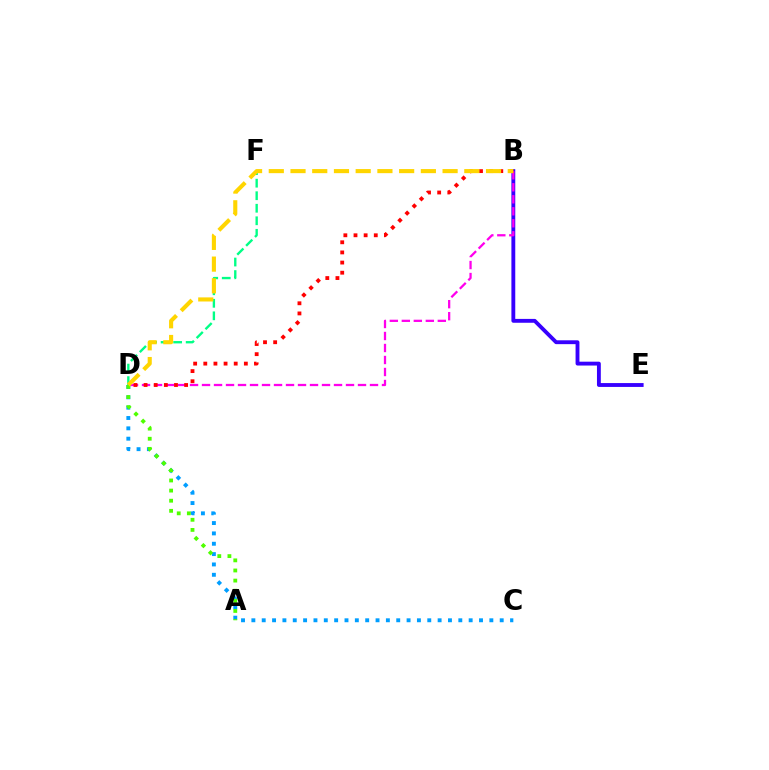{('C', 'D'): [{'color': '#009eff', 'line_style': 'dotted', 'thickness': 2.81}], ('D', 'F'): [{'color': '#00ff86', 'line_style': 'dashed', 'thickness': 1.7}], ('B', 'E'): [{'color': '#3700ff', 'line_style': 'solid', 'thickness': 2.78}], ('B', 'D'): [{'color': '#ff00ed', 'line_style': 'dashed', 'thickness': 1.63}, {'color': '#ff0000', 'line_style': 'dotted', 'thickness': 2.75}, {'color': '#ffd500', 'line_style': 'dashed', 'thickness': 2.95}], ('A', 'D'): [{'color': '#4fff00', 'line_style': 'dotted', 'thickness': 2.75}]}